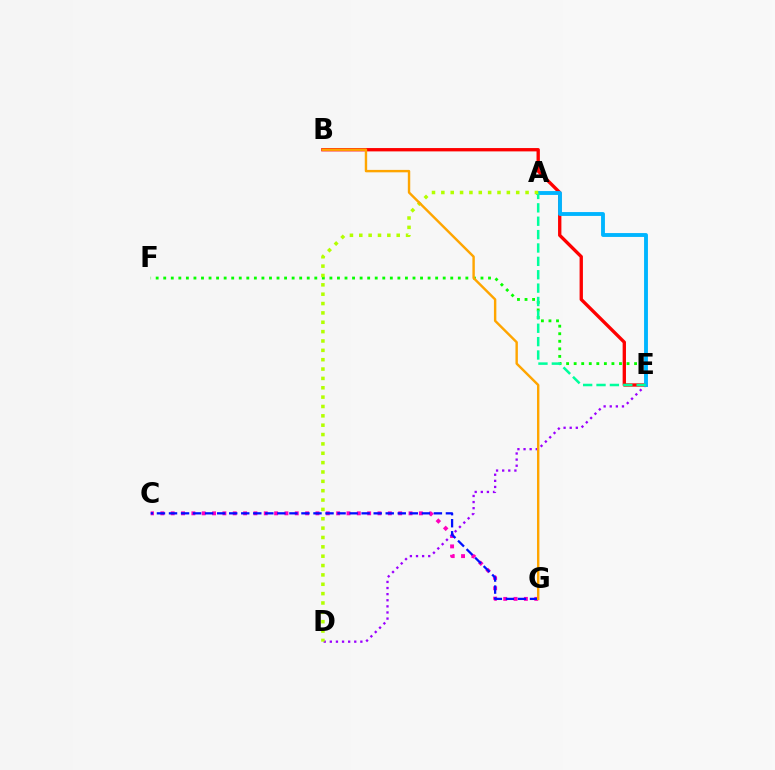{('C', 'G'): [{'color': '#ff00bd', 'line_style': 'dotted', 'thickness': 2.81}, {'color': '#0010ff', 'line_style': 'dashed', 'thickness': 1.64}], ('D', 'E'): [{'color': '#9b00ff', 'line_style': 'dotted', 'thickness': 1.66}], ('E', 'F'): [{'color': '#08ff00', 'line_style': 'dotted', 'thickness': 2.05}], ('B', 'E'): [{'color': '#ff0000', 'line_style': 'solid', 'thickness': 2.4}], ('A', 'E'): [{'color': '#00b5ff', 'line_style': 'solid', 'thickness': 2.79}, {'color': '#00ff9d', 'line_style': 'dashed', 'thickness': 1.82}], ('A', 'D'): [{'color': '#b3ff00', 'line_style': 'dotted', 'thickness': 2.54}], ('B', 'G'): [{'color': '#ffa500', 'line_style': 'solid', 'thickness': 1.74}]}